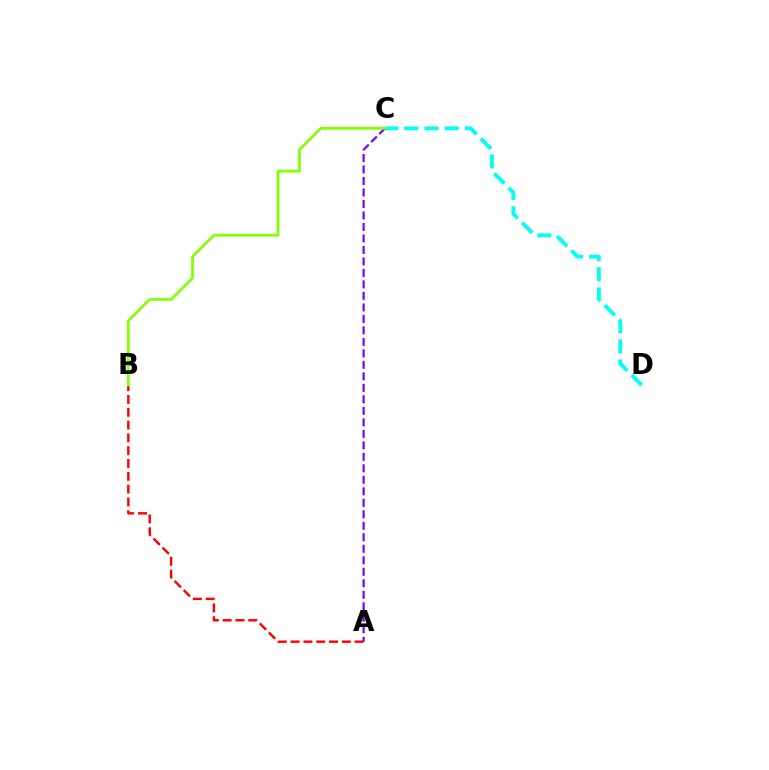{('C', 'D'): [{'color': '#00fff6', 'line_style': 'dashed', 'thickness': 2.75}], ('A', 'B'): [{'color': '#ff0000', 'line_style': 'dashed', 'thickness': 1.74}], ('A', 'C'): [{'color': '#7200ff', 'line_style': 'dashed', 'thickness': 1.56}], ('B', 'C'): [{'color': '#84ff00', 'line_style': 'solid', 'thickness': 1.96}]}